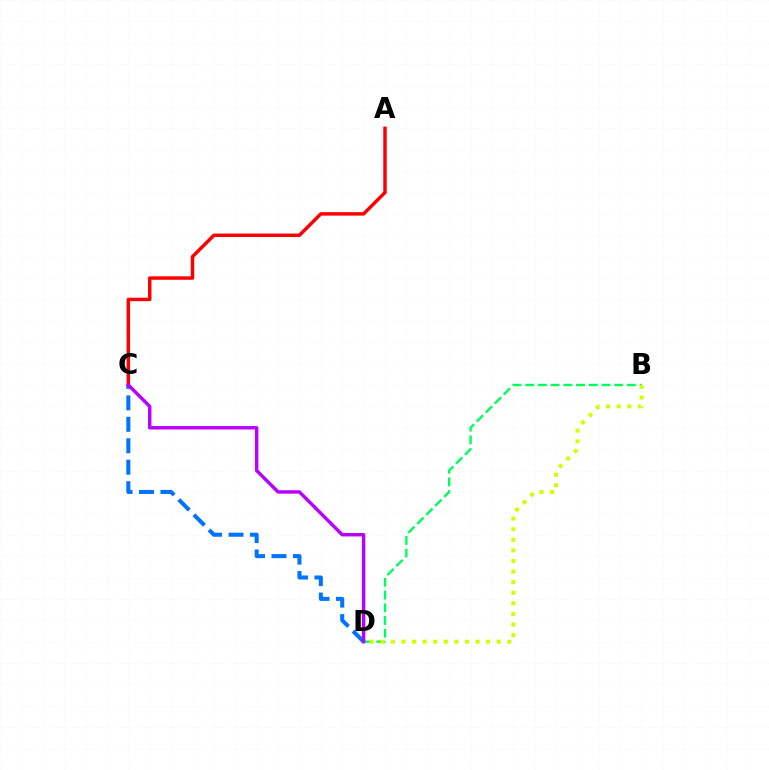{('B', 'D'): [{'color': '#00ff5c', 'line_style': 'dashed', 'thickness': 1.73}, {'color': '#d1ff00', 'line_style': 'dotted', 'thickness': 2.88}], ('A', 'C'): [{'color': '#ff0000', 'line_style': 'solid', 'thickness': 2.49}], ('C', 'D'): [{'color': '#0074ff', 'line_style': 'dashed', 'thickness': 2.91}, {'color': '#b900ff', 'line_style': 'solid', 'thickness': 2.46}]}